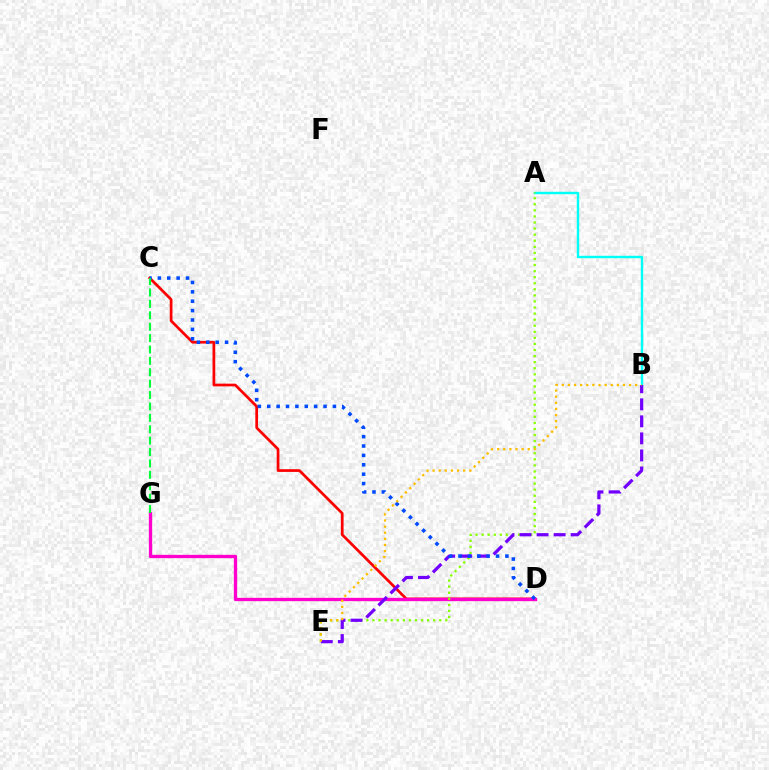{('C', 'D'): [{'color': '#ff0000', 'line_style': 'solid', 'thickness': 1.96}, {'color': '#004bff', 'line_style': 'dotted', 'thickness': 2.55}], ('A', 'B'): [{'color': '#00fff6', 'line_style': 'solid', 'thickness': 1.74}], ('D', 'G'): [{'color': '#ff00cf', 'line_style': 'solid', 'thickness': 2.38}], ('A', 'E'): [{'color': '#84ff00', 'line_style': 'dotted', 'thickness': 1.65}], ('B', 'E'): [{'color': '#7200ff', 'line_style': 'dashed', 'thickness': 2.31}, {'color': '#ffbd00', 'line_style': 'dotted', 'thickness': 1.66}], ('C', 'G'): [{'color': '#00ff39', 'line_style': 'dashed', 'thickness': 1.55}]}